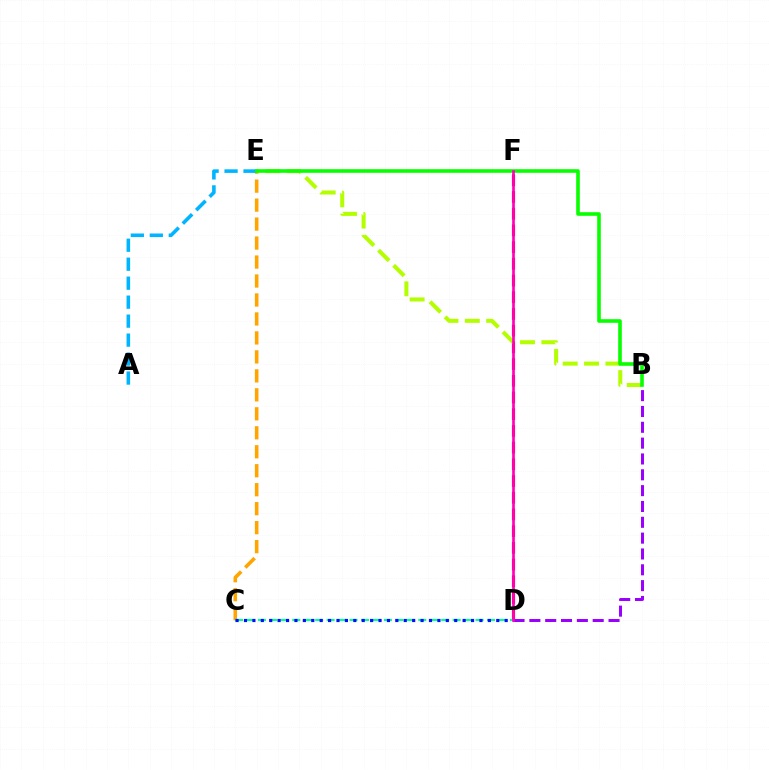{('D', 'F'): [{'color': '#ff0000', 'line_style': 'dashed', 'thickness': 2.27}, {'color': '#ff00bd', 'line_style': 'solid', 'thickness': 1.92}], ('C', 'E'): [{'color': '#ffa500', 'line_style': 'dashed', 'thickness': 2.58}], ('C', 'D'): [{'color': '#00ff9d', 'line_style': 'dashed', 'thickness': 1.56}, {'color': '#0010ff', 'line_style': 'dotted', 'thickness': 2.28}], ('B', 'E'): [{'color': '#b3ff00', 'line_style': 'dashed', 'thickness': 2.9}, {'color': '#08ff00', 'line_style': 'solid', 'thickness': 2.6}], ('A', 'E'): [{'color': '#00b5ff', 'line_style': 'dashed', 'thickness': 2.58}], ('B', 'D'): [{'color': '#9b00ff', 'line_style': 'dashed', 'thickness': 2.15}]}